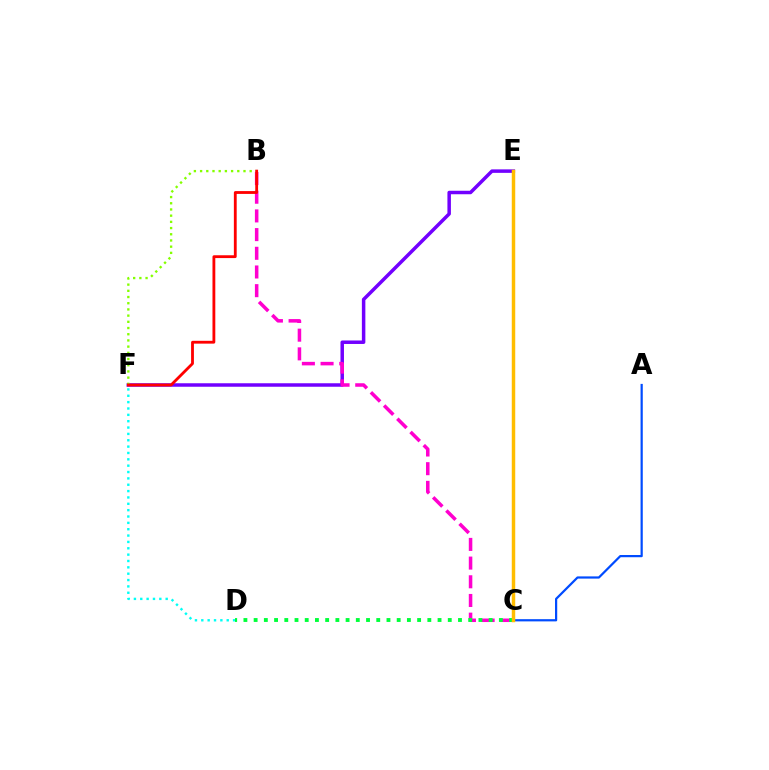{('D', 'F'): [{'color': '#00fff6', 'line_style': 'dotted', 'thickness': 1.73}], ('A', 'C'): [{'color': '#004bff', 'line_style': 'solid', 'thickness': 1.6}], ('E', 'F'): [{'color': '#7200ff', 'line_style': 'solid', 'thickness': 2.51}], ('B', 'C'): [{'color': '#ff00cf', 'line_style': 'dashed', 'thickness': 2.54}], ('C', 'D'): [{'color': '#00ff39', 'line_style': 'dotted', 'thickness': 2.78}], ('B', 'F'): [{'color': '#84ff00', 'line_style': 'dotted', 'thickness': 1.68}, {'color': '#ff0000', 'line_style': 'solid', 'thickness': 2.03}], ('C', 'E'): [{'color': '#ffbd00', 'line_style': 'solid', 'thickness': 2.49}]}